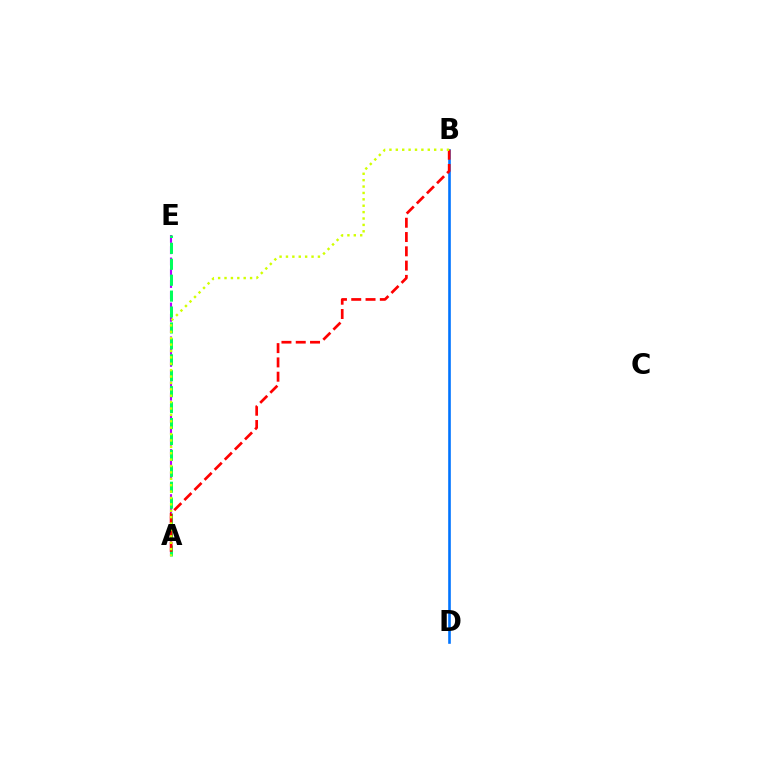{('A', 'E'): [{'color': '#b900ff', 'line_style': 'dashed', 'thickness': 1.53}, {'color': '#00ff5c', 'line_style': 'dashed', 'thickness': 2.16}], ('B', 'D'): [{'color': '#0074ff', 'line_style': 'solid', 'thickness': 1.88}], ('A', 'B'): [{'color': '#ff0000', 'line_style': 'dashed', 'thickness': 1.94}, {'color': '#d1ff00', 'line_style': 'dotted', 'thickness': 1.74}]}